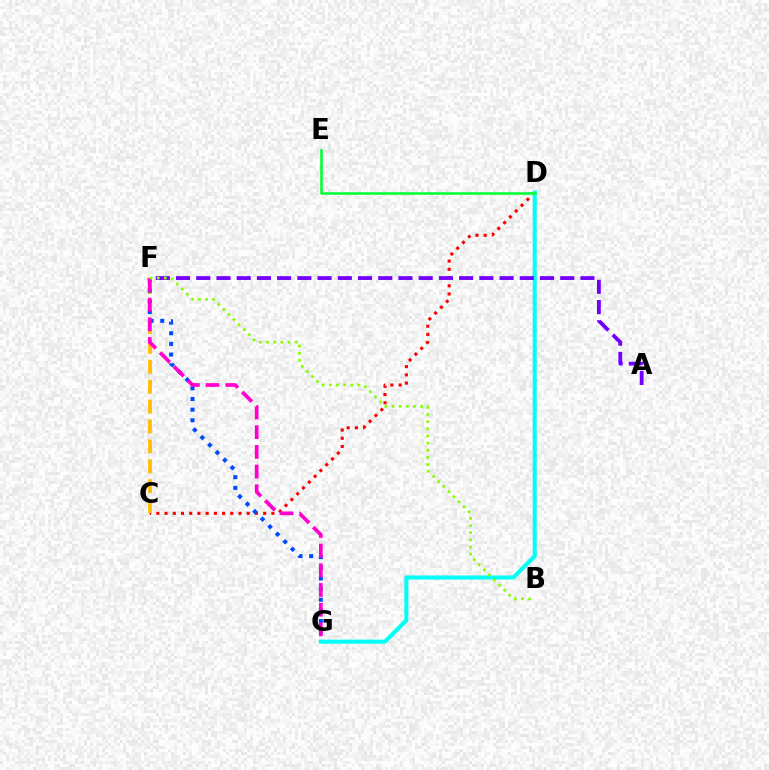{('C', 'D'): [{'color': '#ff0000', 'line_style': 'dotted', 'thickness': 2.23}], ('C', 'F'): [{'color': '#ffbd00', 'line_style': 'dashed', 'thickness': 2.7}], ('F', 'G'): [{'color': '#004bff', 'line_style': 'dotted', 'thickness': 2.9}, {'color': '#ff00cf', 'line_style': 'dashed', 'thickness': 2.68}], ('D', 'G'): [{'color': '#00fff6', 'line_style': 'solid', 'thickness': 2.91}], ('A', 'F'): [{'color': '#7200ff', 'line_style': 'dashed', 'thickness': 2.75}], ('D', 'E'): [{'color': '#00ff39', 'line_style': 'solid', 'thickness': 1.85}], ('B', 'F'): [{'color': '#84ff00', 'line_style': 'dotted', 'thickness': 1.94}]}